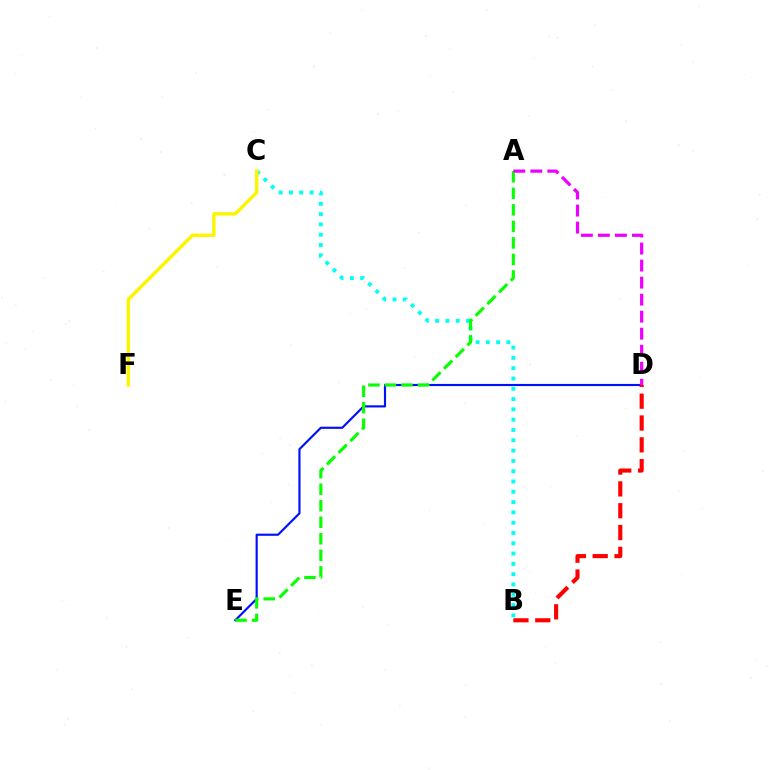{('D', 'E'): [{'color': '#0010ff', 'line_style': 'solid', 'thickness': 1.55}], ('B', 'D'): [{'color': '#ff0000', 'line_style': 'dashed', 'thickness': 2.96}], ('B', 'C'): [{'color': '#00fff6', 'line_style': 'dotted', 'thickness': 2.8}], ('A', 'E'): [{'color': '#08ff00', 'line_style': 'dashed', 'thickness': 2.25}], ('C', 'F'): [{'color': '#fcf500', 'line_style': 'solid', 'thickness': 2.47}], ('A', 'D'): [{'color': '#ee00ff', 'line_style': 'dashed', 'thickness': 2.31}]}